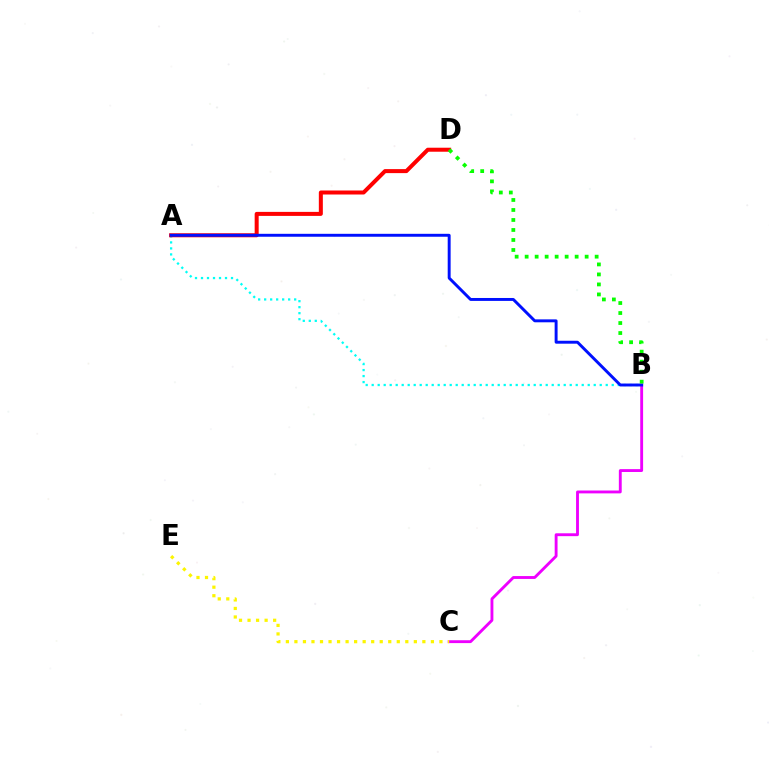{('A', 'B'): [{'color': '#00fff6', 'line_style': 'dotted', 'thickness': 1.63}, {'color': '#0010ff', 'line_style': 'solid', 'thickness': 2.11}], ('A', 'D'): [{'color': '#ff0000', 'line_style': 'solid', 'thickness': 2.89}], ('B', 'C'): [{'color': '#ee00ff', 'line_style': 'solid', 'thickness': 2.06}], ('B', 'D'): [{'color': '#08ff00', 'line_style': 'dotted', 'thickness': 2.72}], ('C', 'E'): [{'color': '#fcf500', 'line_style': 'dotted', 'thickness': 2.32}]}